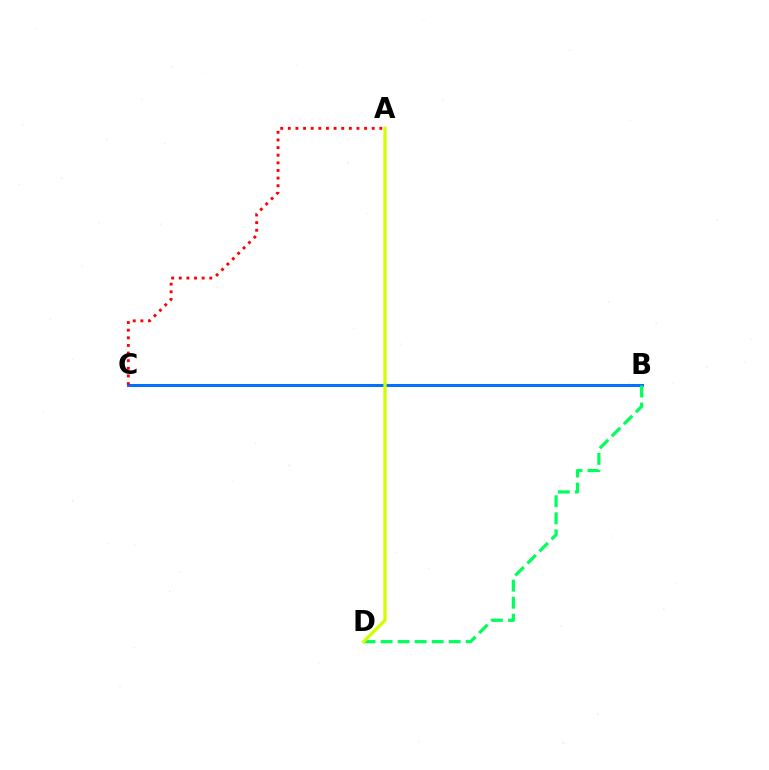{('B', 'C'): [{'color': '#b900ff', 'line_style': 'solid', 'thickness': 2.2}, {'color': '#0074ff', 'line_style': 'solid', 'thickness': 2.09}], ('B', 'D'): [{'color': '#00ff5c', 'line_style': 'dashed', 'thickness': 2.31}], ('A', 'D'): [{'color': '#d1ff00', 'line_style': 'solid', 'thickness': 2.36}], ('A', 'C'): [{'color': '#ff0000', 'line_style': 'dotted', 'thickness': 2.07}]}